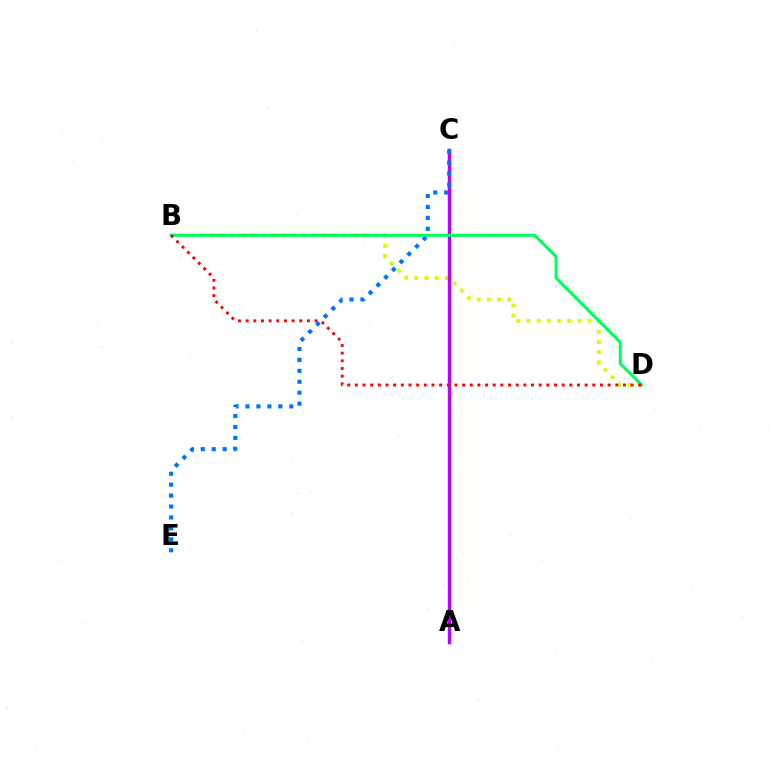{('B', 'D'): [{'color': '#d1ff00', 'line_style': 'dotted', 'thickness': 2.77}, {'color': '#00ff5c', 'line_style': 'solid', 'thickness': 2.2}, {'color': '#ff0000', 'line_style': 'dotted', 'thickness': 2.08}], ('A', 'C'): [{'color': '#b900ff', 'line_style': 'solid', 'thickness': 2.48}], ('C', 'E'): [{'color': '#0074ff', 'line_style': 'dotted', 'thickness': 2.97}]}